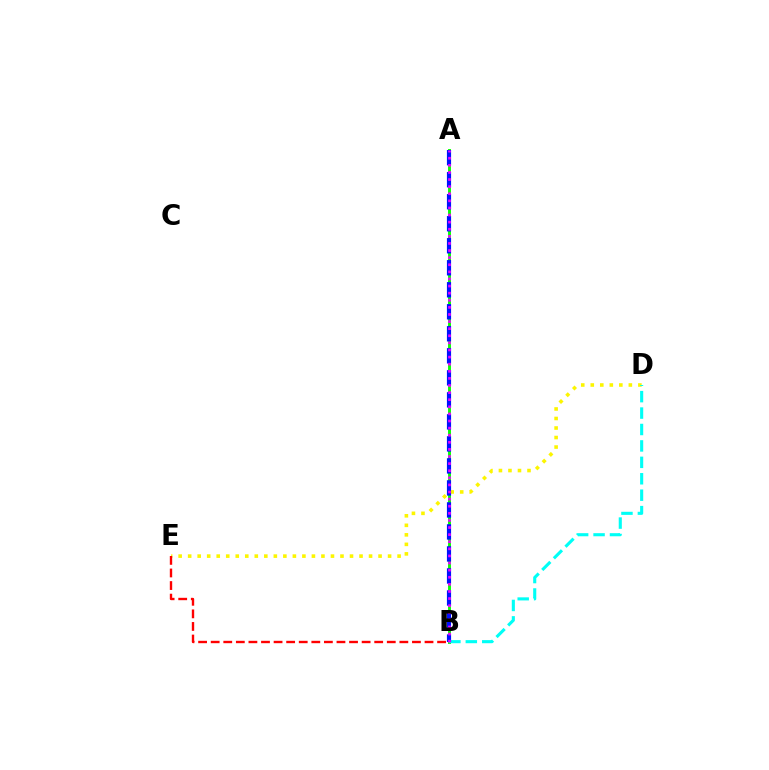{('D', 'E'): [{'color': '#fcf500', 'line_style': 'dotted', 'thickness': 2.59}], ('A', 'B'): [{'color': '#08ff00', 'line_style': 'solid', 'thickness': 2.1}, {'color': '#0010ff', 'line_style': 'dashed', 'thickness': 2.99}, {'color': '#ee00ff', 'line_style': 'dotted', 'thickness': 1.93}], ('B', 'E'): [{'color': '#ff0000', 'line_style': 'dashed', 'thickness': 1.71}], ('B', 'D'): [{'color': '#00fff6', 'line_style': 'dashed', 'thickness': 2.23}]}